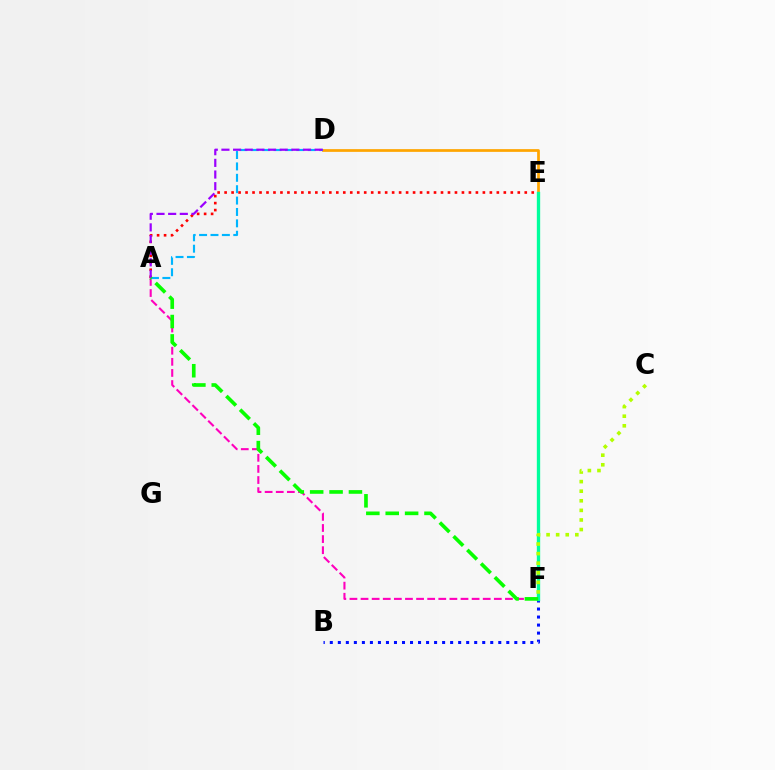{('A', 'E'): [{'color': '#ff0000', 'line_style': 'dotted', 'thickness': 1.9}], ('A', 'F'): [{'color': '#ff00bd', 'line_style': 'dashed', 'thickness': 1.51}, {'color': '#08ff00', 'line_style': 'dashed', 'thickness': 2.63}], ('B', 'F'): [{'color': '#0010ff', 'line_style': 'dotted', 'thickness': 2.18}], ('D', 'E'): [{'color': '#ffa500', 'line_style': 'solid', 'thickness': 1.96}], ('E', 'F'): [{'color': '#00ff9d', 'line_style': 'solid', 'thickness': 2.4}], ('C', 'F'): [{'color': '#b3ff00', 'line_style': 'dotted', 'thickness': 2.61}], ('A', 'D'): [{'color': '#00b5ff', 'line_style': 'dashed', 'thickness': 1.55}, {'color': '#9b00ff', 'line_style': 'dashed', 'thickness': 1.58}]}